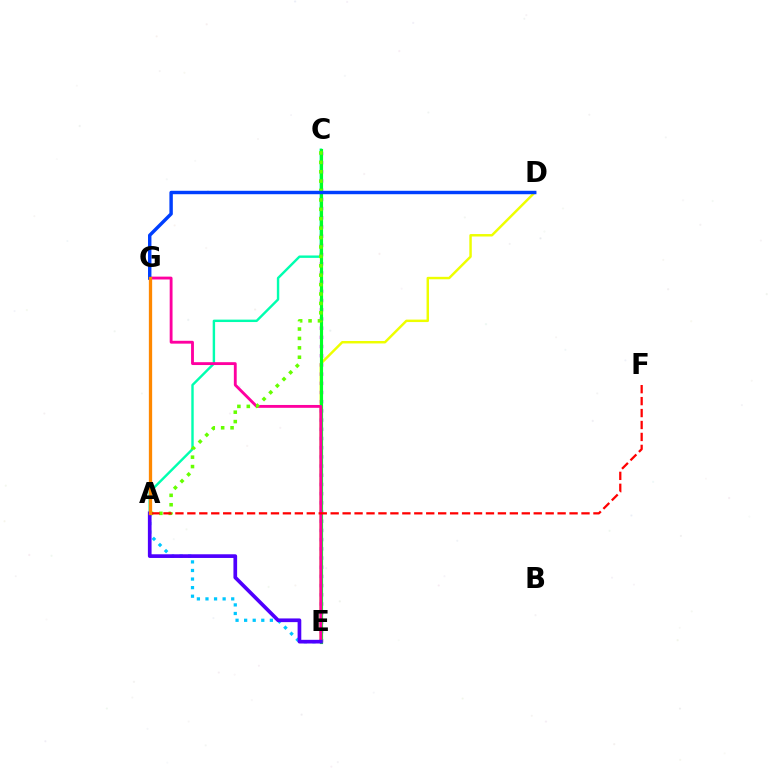{('A', 'C'): [{'color': '#00ffaf', 'line_style': 'solid', 'thickness': 1.74}, {'color': '#66ff00', 'line_style': 'dotted', 'thickness': 2.56}], ('D', 'E'): [{'color': '#eeff00', 'line_style': 'solid', 'thickness': 1.77}], ('C', 'E'): [{'color': '#d600ff', 'line_style': 'dotted', 'thickness': 2.5}, {'color': '#00ff27', 'line_style': 'solid', 'thickness': 2.26}], ('A', 'E'): [{'color': '#00c7ff', 'line_style': 'dotted', 'thickness': 2.33}, {'color': '#4f00ff', 'line_style': 'solid', 'thickness': 2.65}], ('E', 'G'): [{'color': '#ff00a0', 'line_style': 'solid', 'thickness': 2.05}], ('D', 'G'): [{'color': '#003fff', 'line_style': 'solid', 'thickness': 2.47}], ('A', 'F'): [{'color': '#ff0000', 'line_style': 'dashed', 'thickness': 1.62}], ('A', 'G'): [{'color': '#ff8800', 'line_style': 'solid', 'thickness': 2.37}]}